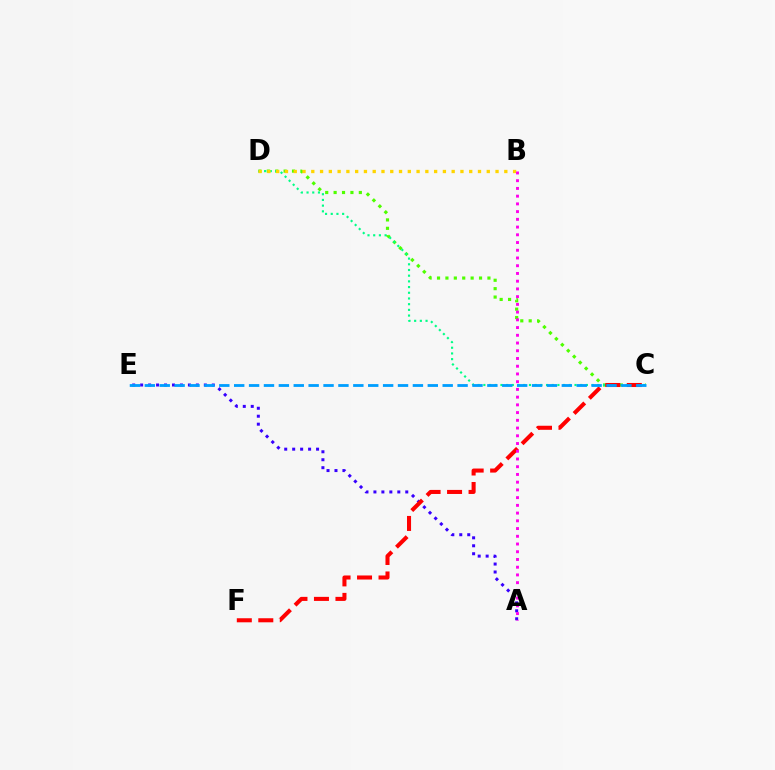{('A', 'E'): [{'color': '#3700ff', 'line_style': 'dotted', 'thickness': 2.16}], ('C', 'D'): [{'color': '#4fff00', 'line_style': 'dotted', 'thickness': 2.28}, {'color': '#00ff86', 'line_style': 'dotted', 'thickness': 1.55}], ('C', 'F'): [{'color': '#ff0000', 'line_style': 'dashed', 'thickness': 2.92}], ('C', 'E'): [{'color': '#009eff', 'line_style': 'dashed', 'thickness': 2.02}], ('B', 'D'): [{'color': '#ffd500', 'line_style': 'dotted', 'thickness': 2.38}], ('A', 'B'): [{'color': '#ff00ed', 'line_style': 'dotted', 'thickness': 2.1}]}